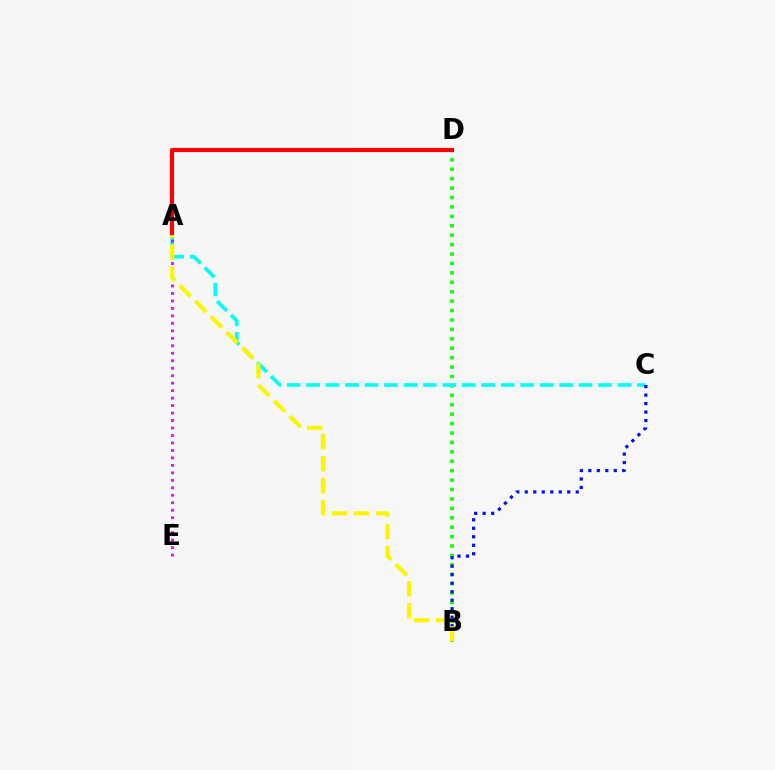{('B', 'D'): [{'color': '#08ff00', 'line_style': 'dotted', 'thickness': 2.56}], ('A', 'D'): [{'color': '#ff0000', 'line_style': 'solid', 'thickness': 2.96}], ('A', 'C'): [{'color': '#00fff6', 'line_style': 'dashed', 'thickness': 2.64}], ('B', 'C'): [{'color': '#0010ff', 'line_style': 'dotted', 'thickness': 2.31}], ('A', 'E'): [{'color': '#ee00ff', 'line_style': 'dotted', 'thickness': 2.03}], ('A', 'B'): [{'color': '#fcf500', 'line_style': 'dashed', 'thickness': 3.0}]}